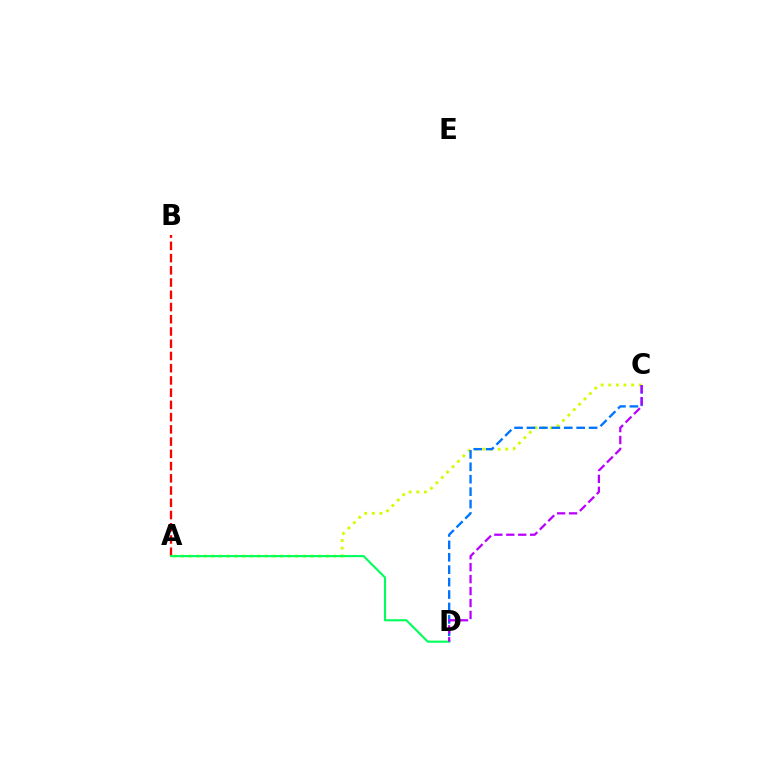{('A', 'C'): [{'color': '#d1ff00', 'line_style': 'dotted', 'thickness': 2.07}], ('C', 'D'): [{'color': '#0074ff', 'line_style': 'dashed', 'thickness': 1.69}, {'color': '#b900ff', 'line_style': 'dashed', 'thickness': 1.62}], ('A', 'B'): [{'color': '#ff0000', 'line_style': 'dashed', 'thickness': 1.66}], ('A', 'D'): [{'color': '#00ff5c', 'line_style': 'solid', 'thickness': 1.52}]}